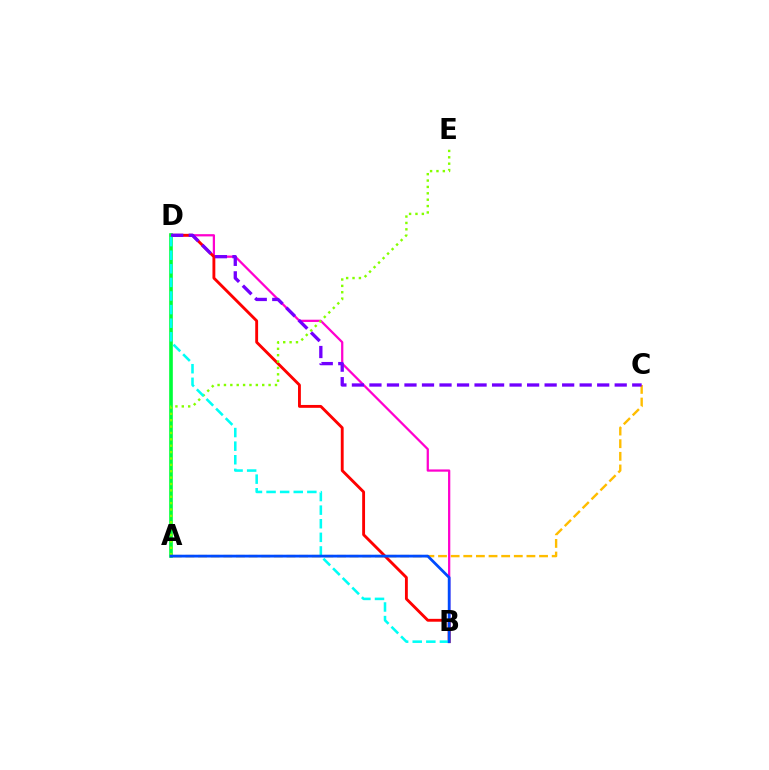{('A', 'C'): [{'color': '#ffbd00', 'line_style': 'dashed', 'thickness': 1.72}], ('B', 'D'): [{'color': '#ff00cf', 'line_style': 'solid', 'thickness': 1.62}, {'color': '#ff0000', 'line_style': 'solid', 'thickness': 2.06}, {'color': '#00fff6', 'line_style': 'dashed', 'thickness': 1.85}], ('A', 'D'): [{'color': '#00ff39', 'line_style': 'solid', 'thickness': 2.62}], ('A', 'E'): [{'color': '#84ff00', 'line_style': 'dotted', 'thickness': 1.73}], ('C', 'D'): [{'color': '#7200ff', 'line_style': 'dashed', 'thickness': 2.38}], ('A', 'B'): [{'color': '#004bff', 'line_style': 'solid', 'thickness': 2.0}]}